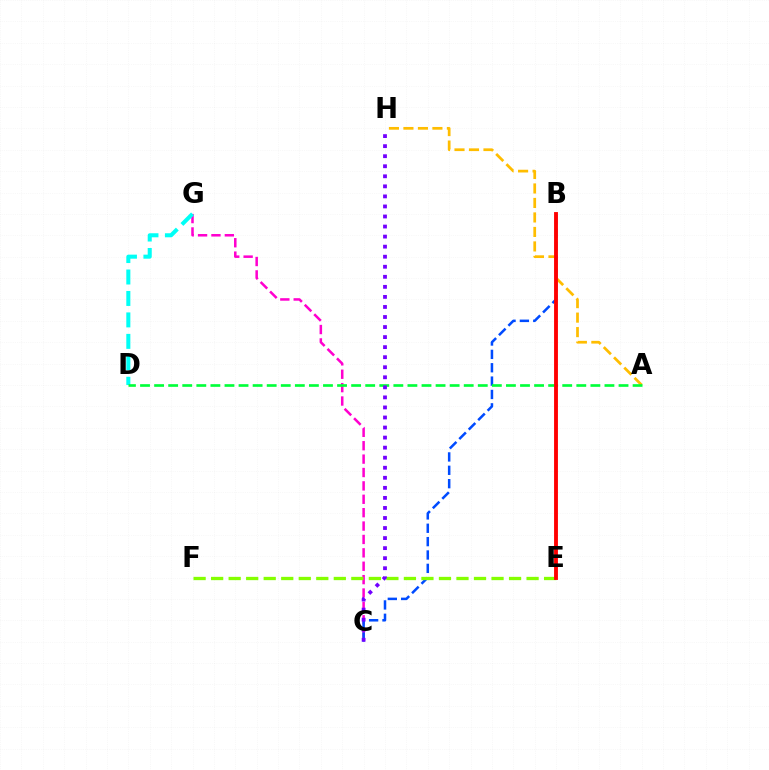{('C', 'G'): [{'color': '#ff00cf', 'line_style': 'dashed', 'thickness': 1.82}], ('A', 'H'): [{'color': '#ffbd00', 'line_style': 'dashed', 'thickness': 1.97}], ('B', 'C'): [{'color': '#004bff', 'line_style': 'dashed', 'thickness': 1.82}], ('D', 'G'): [{'color': '#00fff6', 'line_style': 'dashed', 'thickness': 2.91}], ('E', 'F'): [{'color': '#84ff00', 'line_style': 'dashed', 'thickness': 2.38}], ('A', 'D'): [{'color': '#00ff39', 'line_style': 'dashed', 'thickness': 1.91}], ('B', 'E'): [{'color': '#ff0000', 'line_style': 'solid', 'thickness': 2.78}], ('C', 'H'): [{'color': '#7200ff', 'line_style': 'dotted', 'thickness': 2.73}]}